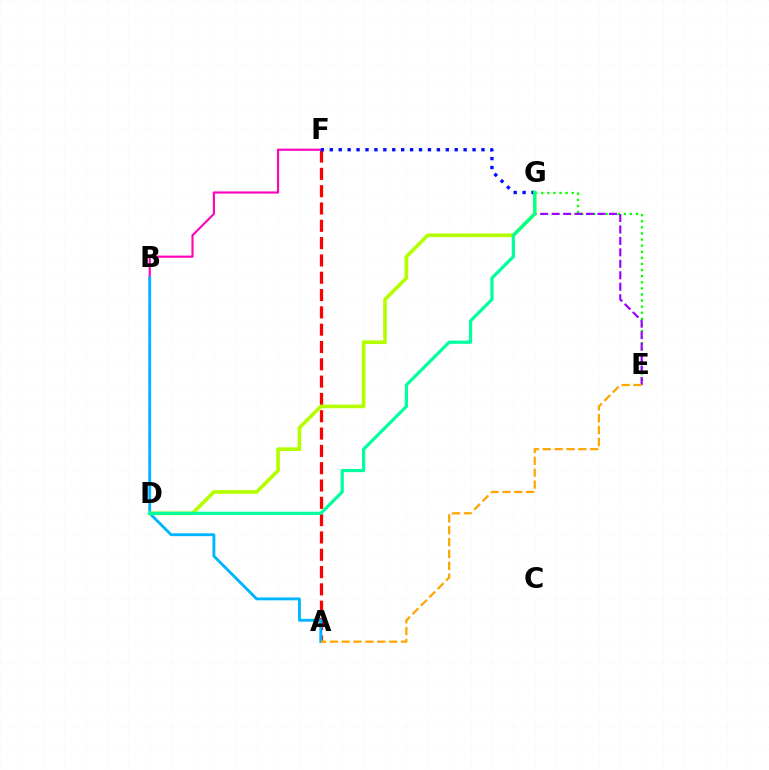{('A', 'F'): [{'color': '#ff0000', 'line_style': 'dashed', 'thickness': 2.35}], ('B', 'F'): [{'color': '#ff00bd', 'line_style': 'solid', 'thickness': 1.54}], ('A', 'B'): [{'color': '#00b5ff', 'line_style': 'solid', 'thickness': 2.07}], ('E', 'G'): [{'color': '#08ff00', 'line_style': 'dotted', 'thickness': 1.66}, {'color': '#9b00ff', 'line_style': 'dashed', 'thickness': 1.56}], ('D', 'G'): [{'color': '#b3ff00', 'line_style': 'solid', 'thickness': 2.63}, {'color': '#00ff9d', 'line_style': 'solid', 'thickness': 2.3}], ('F', 'G'): [{'color': '#0010ff', 'line_style': 'dotted', 'thickness': 2.42}], ('A', 'E'): [{'color': '#ffa500', 'line_style': 'dashed', 'thickness': 1.61}]}